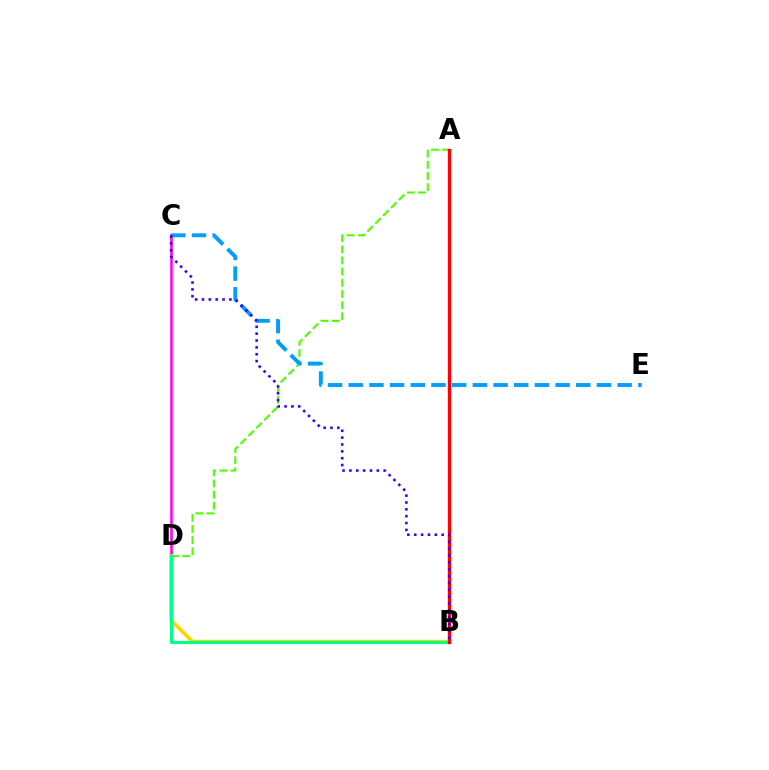{('A', 'D'): [{'color': '#4fff00', 'line_style': 'dashed', 'thickness': 1.52}], ('C', 'D'): [{'color': '#ff00ed', 'line_style': 'solid', 'thickness': 1.87}], ('B', 'D'): [{'color': '#ffd500', 'line_style': 'solid', 'thickness': 2.68}, {'color': '#00ff86', 'line_style': 'solid', 'thickness': 2.23}], ('C', 'E'): [{'color': '#009eff', 'line_style': 'dashed', 'thickness': 2.81}], ('A', 'B'): [{'color': '#ff0000', 'line_style': 'solid', 'thickness': 2.39}], ('B', 'C'): [{'color': '#3700ff', 'line_style': 'dotted', 'thickness': 1.86}]}